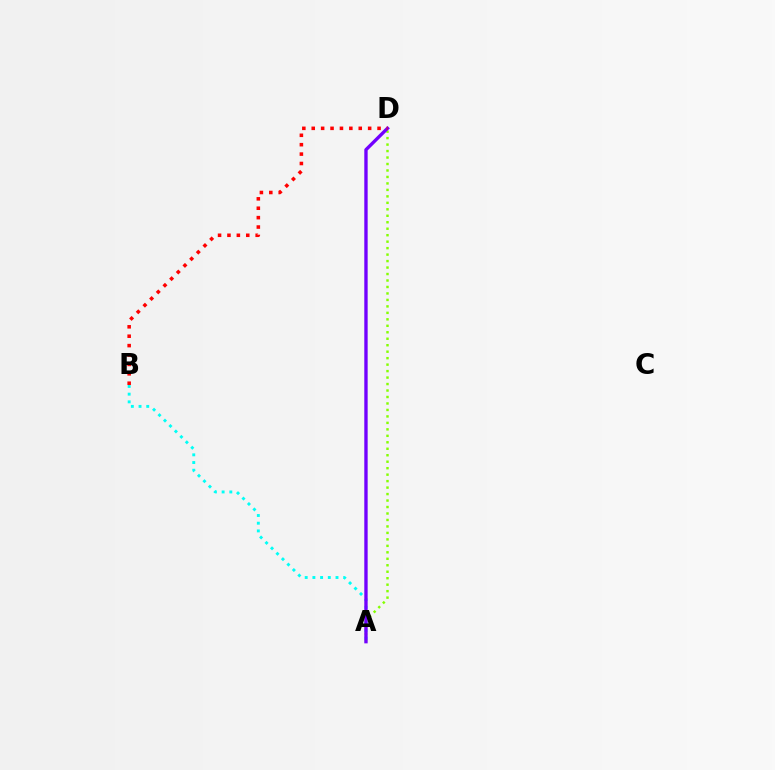{('A', 'D'): [{'color': '#84ff00', 'line_style': 'dotted', 'thickness': 1.76}, {'color': '#7200ff', 'line_style': 'solid', 'thickness': 2.42}], ('A', 'B'): [{'color': '#00fff6', 'line_style': 'dotted', 'thickness': 2.09}], ('B', 'D'): [{'color': '#ff0000', 'line_style': 'dotted', 'thickness': 2.55}]}